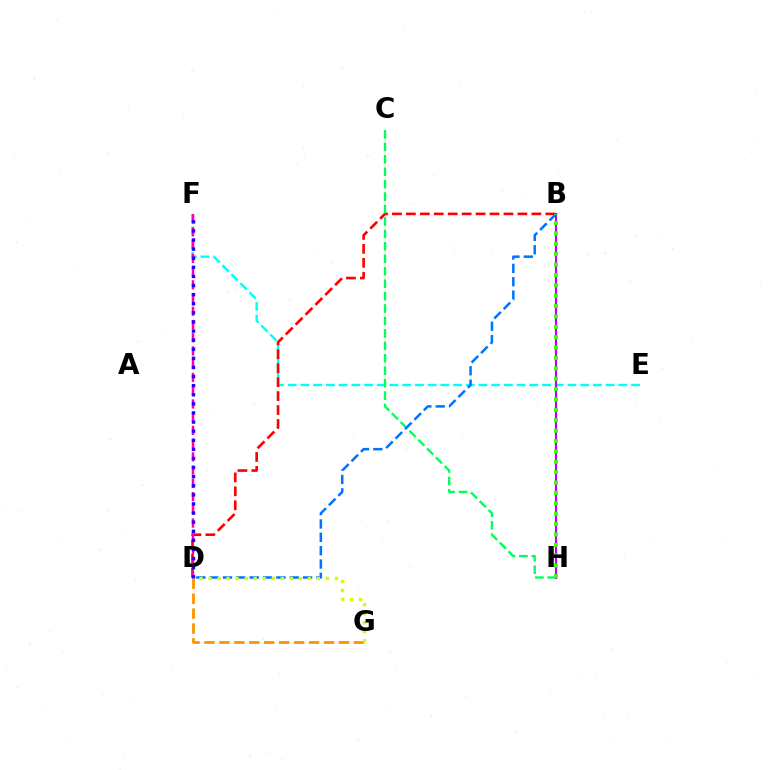{('E', 'F'): [{'color': '#00fff6', 'line_style': 'dashed', 'thickness': 1.73}], ('B', 'D'): [{'color': '#ff0000', 'line_style': 'dashed', 'thickness': 1.89}, {'color': '#0074ff', 'line_style': 'dashed', 'thickness': 1.81}], ('B', 'H'): [{'color': '#b900ff', 'line_style': 'solid', 'thickness': 1.54}, {'color': '#3dff00', 'line_style': 'dotted', 'thickness': 2.82}], ('C', 'H'): [{'color': '#00ff5c', 'line_style': 'dashed', 'thickness': 1.69}], ('D', 'F'): [{'color': '#ff00ac', 'line_style': 'dashed', 'thickness': 1.8}, {'color': '#2500ff', 'line_style': 'dotted', 'thickness': 2.47}], ('D', 'G'): [{'color': '#ff9400', 'line_style': 'dashed', 'thickness': 2.03}, {'color': '#d1ff00', 'line_style': 'dotted', 'thickness': 2.45}]}